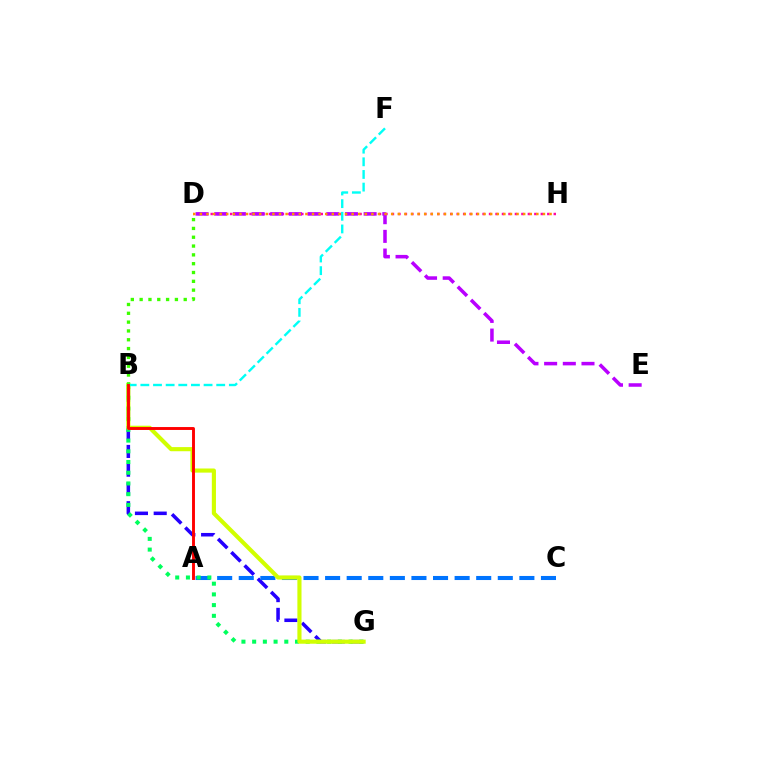{('B', 'G'): [{'color': '#2500ff', 'line_style': 'dashed', 'thickness': 2.55}, {'color': '#00ff5c', 'line_style': 'dotted', 'thickness': 2.91}, {'color': '#d1ff00', 'line_style': 'solid', 'thickness': 2.97}], ('A', 'C'): [{'color': '#0074ff', 'line_style': 'dashed', 'thickness': 2.93}], ('D', 'H'): [{'color': '#ff00ac', 'line_style': 'dotted', 'thickness': 1.76}, {'color': '#ff9400', 'line_style': 'dotted', 'thickness': 1.79}], ('D', 'E'): [{'color': '#b900ff', 'line_style': 'dashed', 'thickness': 2.54}], ('B', 'D'): [{'color': '#3dff00', 'line_style': 'dotted', 'thickness': 2.4}], ('B', 'F'): [{'color': '#00fff6', 'line_style': 'dashed', 'thickness': 1.72}], ('A', 'B'): [{'color': '#ff0000', 'line_style': 'solid', 'thickness': 2.09}]}